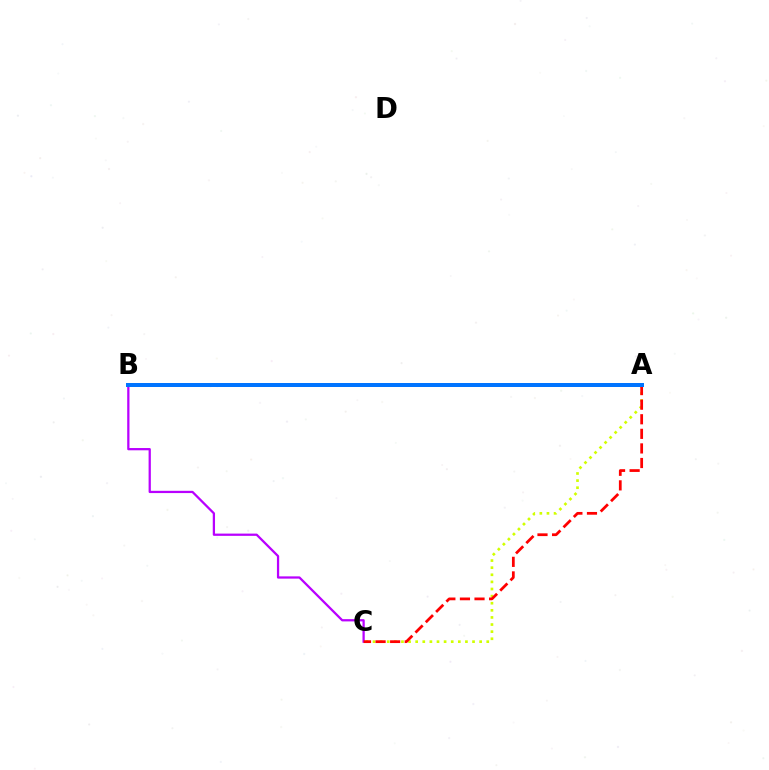{('A', 'B'): [{'color': '#00ff5c', 'line_style': 'dashed', 'thickness': 2.53}, {'color': '#0074ff', 'line_style': 'solid', 'thickness': 2.87}], ('B', 'C'): [{'color': '#b900ff', 'line_style': 'solid', 'thickness': 1.63}], ('A', 'C'): [{'color': '#d1ff00', 'line_style': 'dotted', 'thickness': 1.93}, {'color': '#ff0000', 'line_style': 'dashed', 'thickness': 1.98}]}